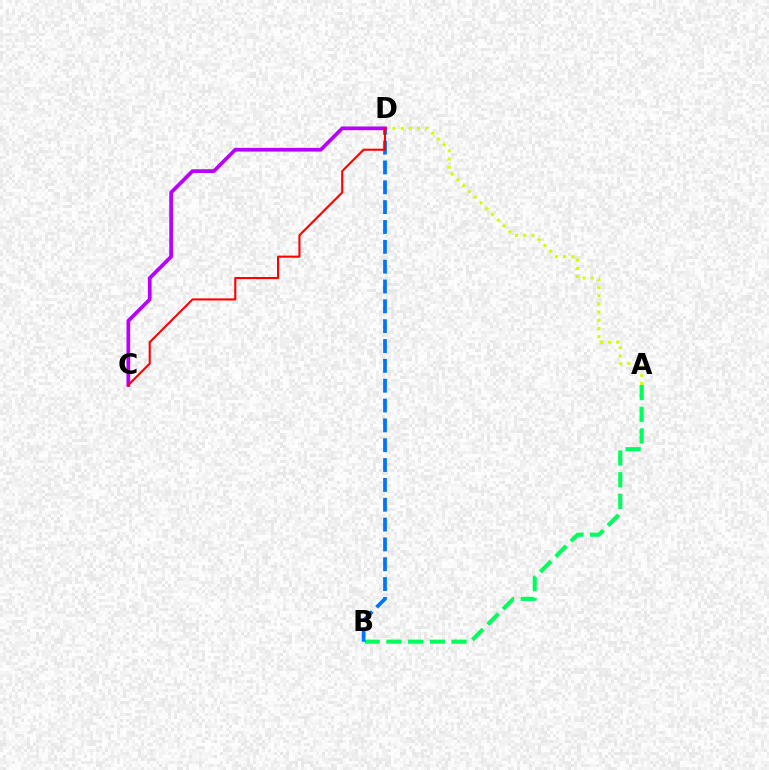{('A', 'B'): [{'color': '#00ff5c', 'line_style': 'dashed', 'thickness': 2.95}], ('A', 'D'): [{'color': '#d1ff00', 'line_style': 'dotted', 'thickness': 2.21}], ('B', 'D'): [{'color': '#0074ff', 'line_style': 'dashed', 'thickness': 2.7}], ('C', 'D'): [{'color': '#b900ff', 'line_style': 'solid', 'thickness': 2.68}, {'color': '#ff0000', 'line_style': 'solid', 'thickness': 1.51}]}